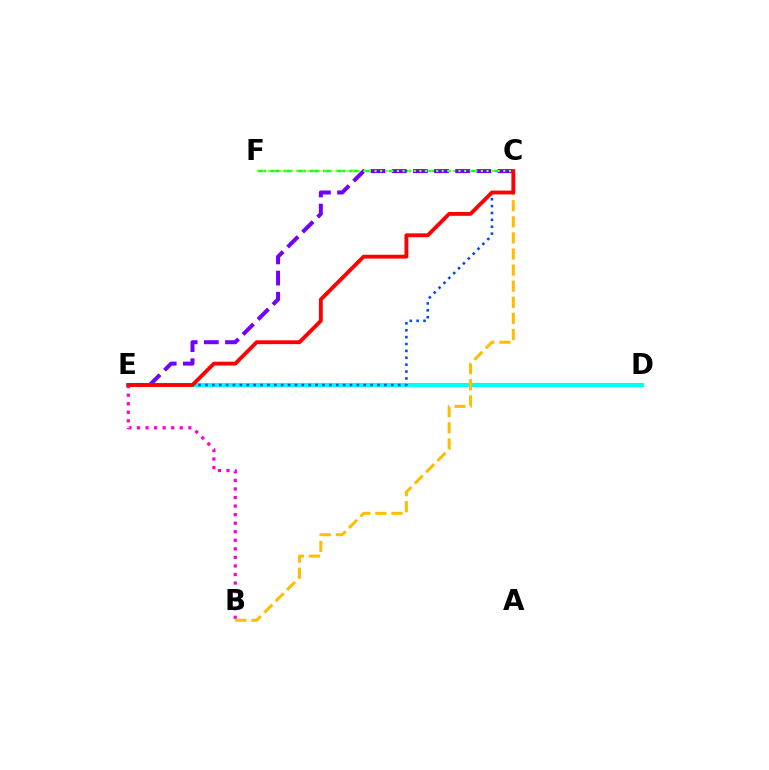{('D', 'E'): [{'color': '#00fff6', 'line_style': 'solid', 'thickness': 3.0}], ('C', 'F'): [{'color': '#00ff39', 'line_style': 'dashed', 'thickness': 1.79}, {'color': '#84ff00', 'line_style': 'dotted', 'thickness': 1.52}], ('B', 'E'): [{'color': '#ff00cf', 'line_style': 'dotted', 'thickness': 2.32}], ('C', 'E'): [{'color': '#7200ff', 'line_style': 'dashed', 'thickness': 2.88}, {'color': '#004bff', 'line_style': 'dotted', 'thickness': 1.87}, {'color': '#ff0000', 'line_style': 'solid', 'thickness': 2.77}], ('B', 'C'): [{'color': '#ffbd00', 'line_style': 'dashed', 'thickness': 2.19}]}